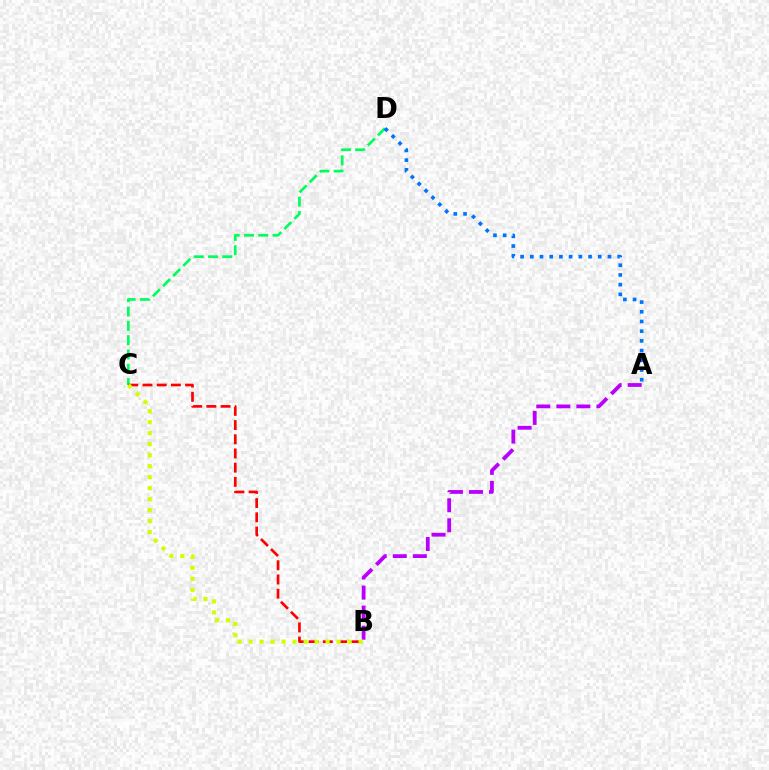{('C', 'D'): [{'color': '#00ff5c', 'line_style': 'dashed', 'thickness': 1.94}], ('A', 'D'): [{'color': '#0074ff', 'line_style': 'dotted', 'thickness': 2.64}], ('A', 'B'): [{'color': '#b900ff', 'line_style': 'dashed', 'thickness': 2.72}], ('B', 'C'): [{'color': '#ff0000', 'line_style': 'dashed', 'thickness': 1.93}, {'color': '#d1ff00', 'line_style': 'dotted', 'thickness': 2.99}]}